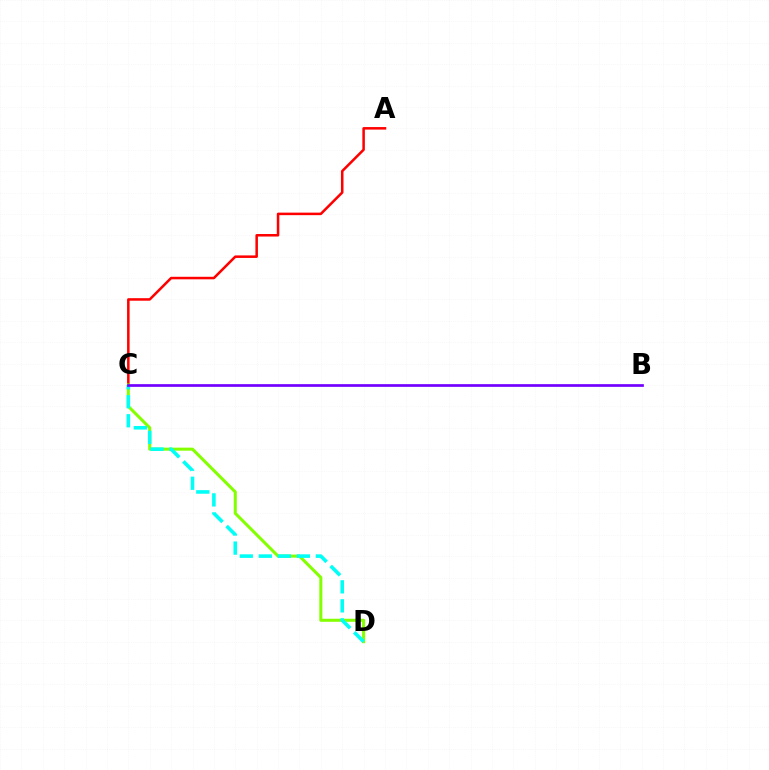{('A', 'C'): [{'color': '#ff0000', 'line_style': 'solid', 'thickness': 1.82}], ('C', 'D'): [{'color': '#84ff00', 'line_style': 'solid', 'thickness': 2.19}, {'color': '#00fff6', 'line_style': 'dashed', 'thickness': 2.58}], ('B', 'C'): [{'color': '#7200ff', 'line_style': 'solid', 'thickness': 1.95}]}